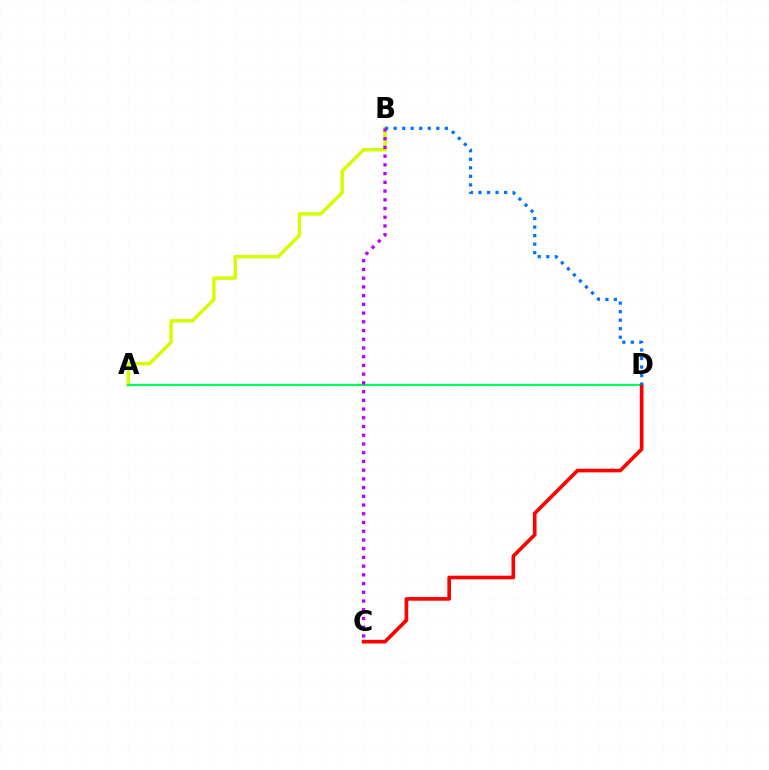{('A', 'B'): [{'color': '#d1ff00', 'line_style': 'solid', 'thickness': 2.49}], ('A', 'D'): [{'color': '#00ff5c', 'line_style': 'solid', 'thickness': 1.55}], ('C', 'D'): [{'color': '#ff0000', 'line_style': 'solid', 'thickness': 2.62}], ('B', 'D'): [{'color': '#0074ff', 'line_style': 'dotted', 'thickness': 2.32}], ('B', 'C'): [{'color': '#b900ff', 'line_style': 'dotted', 'thickness': 2.37}]}